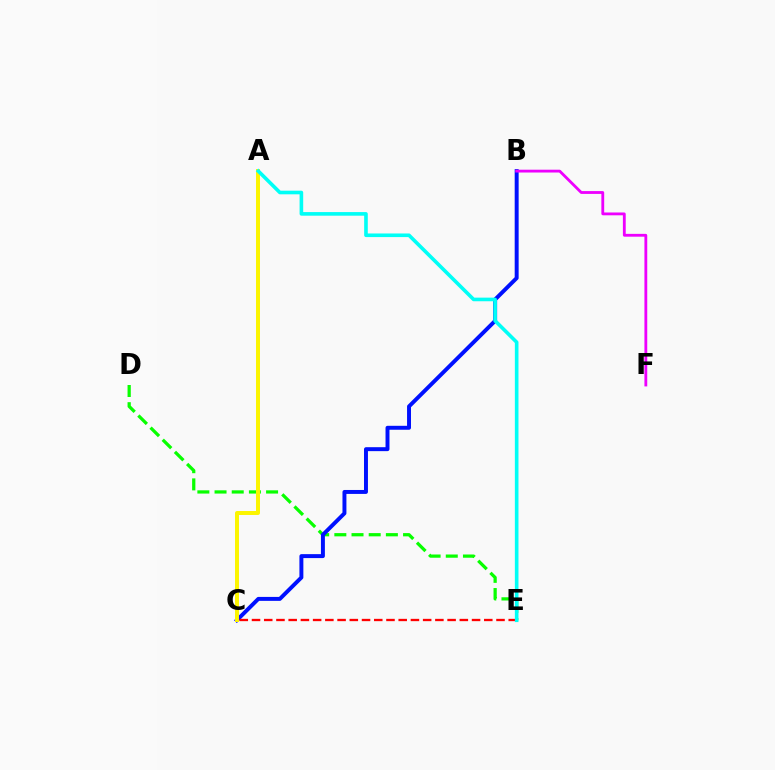{('D', 'E'): [{'color': '#08ff00', 'line_style': 'dashed', 'thickness': 2.33}], ('B', 'C'): [{'color': '#0010ff', 'line_style': 'solid', 'thickness': 2.84}], ('C', 'E'): [{'color': '#ff0000', 'line_style': 'dashed', 'thickness': 1.66}], ('A', 'C'): [{'color': '#fcf500', 'line_style': 'solid', 'thickness': 2.85}], ('A', 'E'): [{'color': '#00fff6', 'line_style': 'solid', 'thickness': 2.6}], ('B', 'F'): [{'color': '#ee00ff', 'line_style': 'solid', 'thickness': 2.03}]}